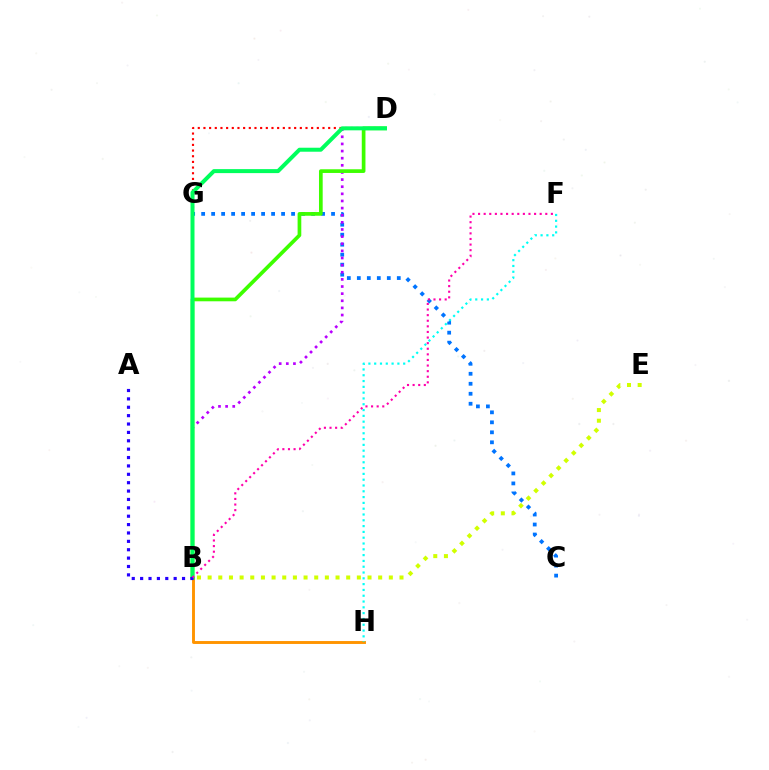{('B', 'H'): [{'color': '#ff9400', 'line_style': 'solid', 'thickness': 2.09}], ('D', 'G'): [{'color': '#ff0000', 'line_style': 'dotted', 'thickness': 1.54}], ('C', 'G'): [{'color': '#0074ff', 'line_style': 'dotted', 'thickness': 2.71}], ('F', 'H'): [{'color': '#00fff6', 'line_style': 'dotted', 'thickness': 1.58}], ('B', 'D'): [{'color': '#b900ff', 'line_style': 'dotted', 'thickness': 1.94}, {'color': '#3dff00', 'line_style': 'solid', 'thickness': 2.66}, {'color': '#00ff5c', 'line_style': 'solid', 'thickness': 2.87}], ('B', 'E'): [{'color': '#d1ff00', 'line_style': 'dotted', 'thickness': 2.9}], ('A', 'B'): [{'color': '#2500ff', 'line_style': 'dotted', 'thickness': 2.28}], ('B', 'F'): [{'color': '#ff00ac', 'line_style': 'dotted', 'thickness': 1.52}]}